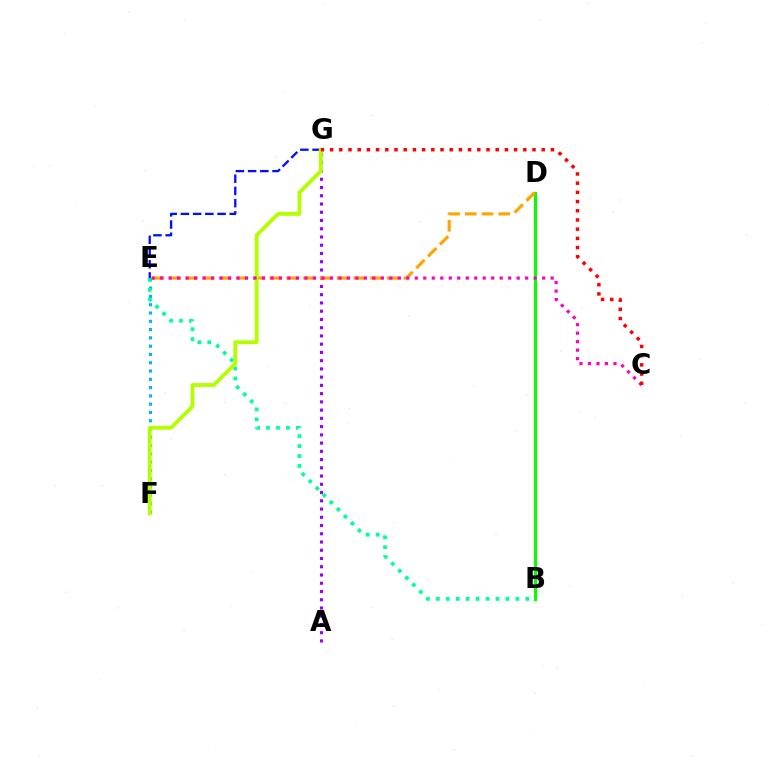{('A', 'G'): [{'color': '#9b00ff', 'line_style': 'dotted', 'thickness': 2.24}], ('E', 'F'): [{'color': '#00b5ff', 'line_style': 'dotted', 'thickness': 2.25}], ('B', 'E'): [{'color': '#00ff9d', 'line_style': 'dotted', 'thickness': 2.7}], ('B', 'D'): [{'color': '#08ff00', 'line_style': 'solid', 'thickness': 2.27}], ('D', 'E'): [{'color': '#ffa500', 'line_style': 'dashed', 'thickness': 2.27}], ('E', 'G'): [{'color': '#0010ff', 'line_style': 'dashed', 'thickness': 1.66}], ('F', 'G'): [{'color': '#b3ff00', 'line_style': 'solid', 'thickness': 2.75}], ('C', 'E'): [{'color': '#ff00bd', 'line_style': 'dotted', 'thickness': 2.31}], ('C', 'G'): [{'color': '#ff0000', 'line_style': 'dotted', 'thickness': 2.5}]}